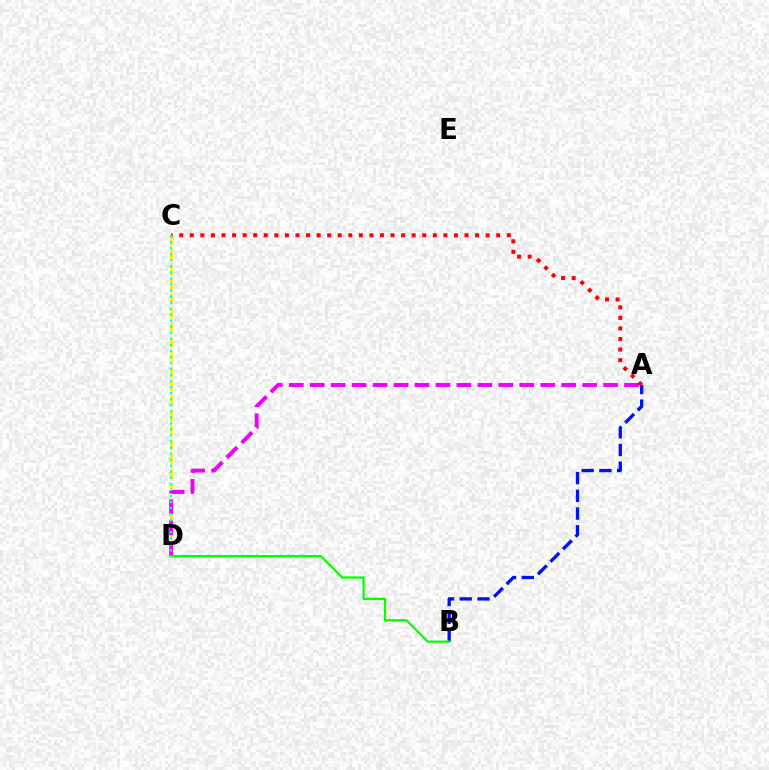{('C', 'D'): [{'color': '#fcf500', 'line_style': 'dashed', 'thickness': 1.98}, {'color': '#00fff6', 'line_style': 'dotted', 'thickness': 1.64}], ('A', 'D'): [{'color': '#ee00ff', 'line_style': 'dashed', 'thickness': 2.85}], ('A', 'B'): [{'color': '#0010ff', 'line_style': 'dashed', 'thickness': 2.41}], ('A', 'C'): [{'color': '#ff0000', 'line_style': 'dotted', 'thickness': 2.87}], ('B', 'D'): [{'color': '#08ff00', 'line_style': 'solid', 'thickness': 1.63}]}